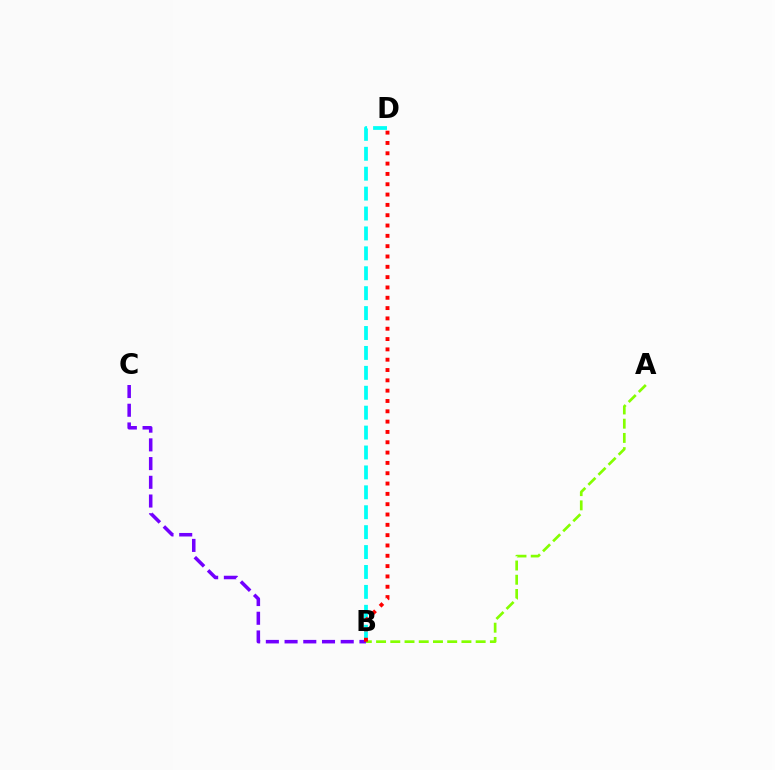{('B', 'D'): [{'color': '#00fff6', 'line_style': 'dashed', 'thickness': 2.71}, {'color': '#ff0000', 'line_style': 'dotted', 'thickness': 2.8}], ('B', 'C'): [{'color': '#7200ff', 'line_style': 'dashed', 'thickness': 2.54}], ('A', 'B'): [{'color': '#84ff00', 'line_style': 'dashed', 'thickness': 1.93}]}